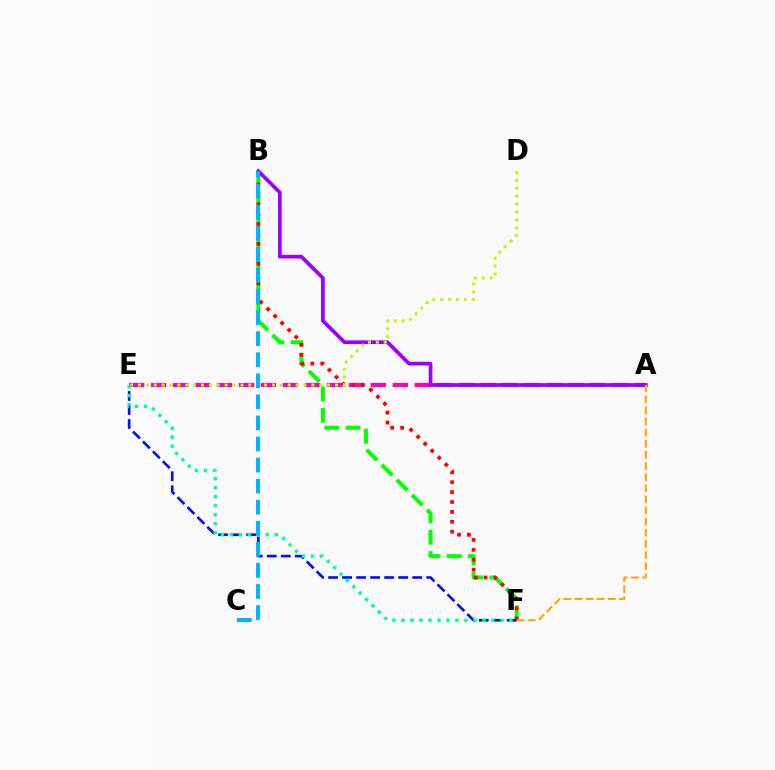{('B', 'F'): [{'color': '#08ff00', 'line_style': 'dashed', 'thickness': 2.9}, {'color': '#ff0000', 'line_style': 'dotted', 'thickness': 2.69}], ('A', 'E'): [{'color': '#ff00bd', 'line_style': 'dashed', 'thickness': 2.98}], ('A', 'B'): [{'color': '#9b00ff', 'line_style': 'solid', 'thickness': 2.66}], ('E', 'F'): [{'color': '#0010ff', 'line_style': 'dashed', 'thickness': 1.91}, {'color': '#00ff9d', 'line_style': 'dotted', 'thickness': 2.44}], ('A', 'F'): [{'color': '#ffa500', 'line_style': 'dashed', 'thickness': 1.51}], ('D', 'E'): [{'color': '#b3ff00', 'line_style': 'dotted', 'thickness': 2.14}], ('B', 'C'): [{'color': '#00b5ff', 'line_style': 'dashed', 'thickness': 2.86}]}